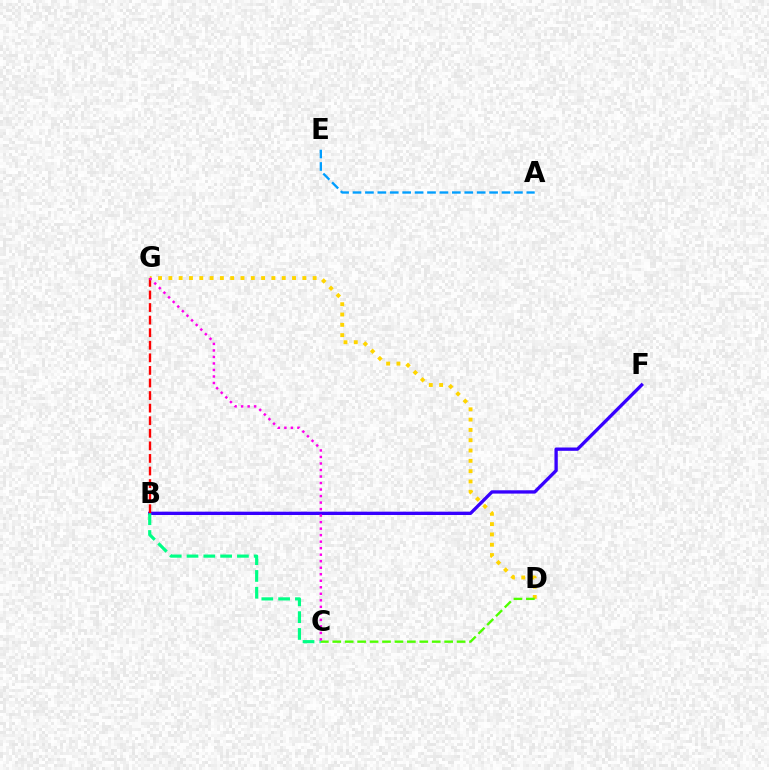{('D', 'G'): [{'color': '#ffd500', 'line_style': 'dotted', 'thickness': 2.8}], ('C', 'D'): [{'color': '#4fff00', 'line_style': 'dashed', 'thickness': 1.69}], ('B', 'F'): [{'color': '#3700ff', 'line_style': 'solid', 'thickness': 2.39}], ('B', 'C'): [{'color': '#00ff86', 'line_style': 'dashed', 'thickness': 2.28}], ('A', 'E'): [{'color': '#009eff', 'line_style': 'dashed', 'thickness': 1.69}], ('B', 'G'): [{'color': '#ff0000', 'line_style': 'dashed', 'thickness': 1.71}], ('C', 'G'): [{'color': '#ff00ed', 'line_style': 'dotted', 'thickness': 1.77}]}